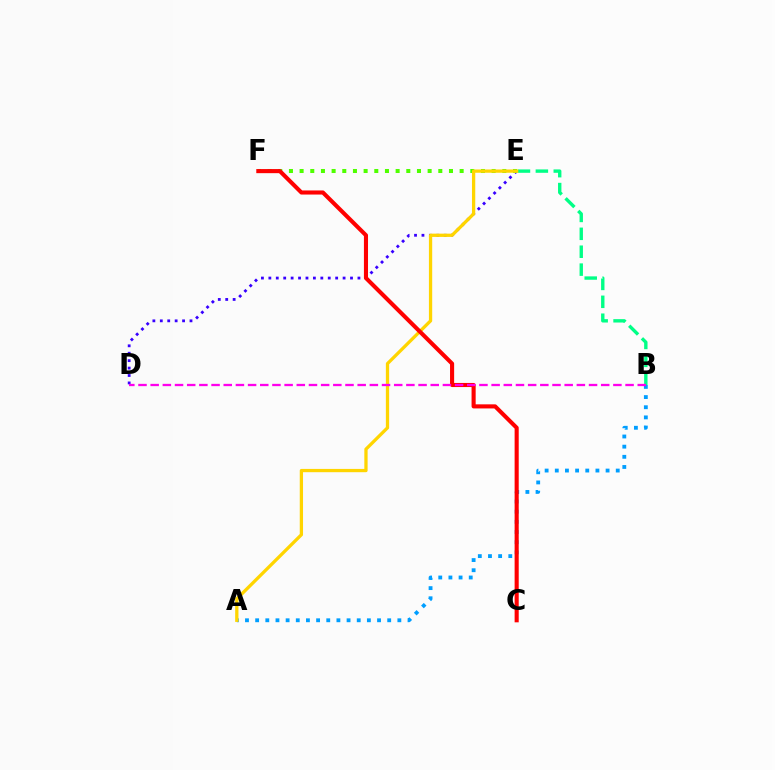{('B', 'E'): [{'color': '#00ff86', 'line_style': 'dashed', 'thickness': 2.43}], ('D', 'E'): [{'color': '#3700ff', 'line_style': 'dotted', 'thickness': 2.02}], ('A', 'B'): [{'color': '#009eff', 'line_style': 'dotted', 'thickness': 2.76}], ('E', 'F'): [{'color': '#4fff00', 'line_style': 'dotted', 'thickness': 2.9}], ('A', 'E'): [{'color': '#ffd500', 'line_style': 'solid', 'thickness': 2.36}], ('C', 'F'): [{'color': '#ff0000', 'line_style': 'solid', 'thickness': 2.95}], ('B', 'D'): [{'color': '#ff00ed', 'line_style': 'dashed', 'thickness': 1.65}]}